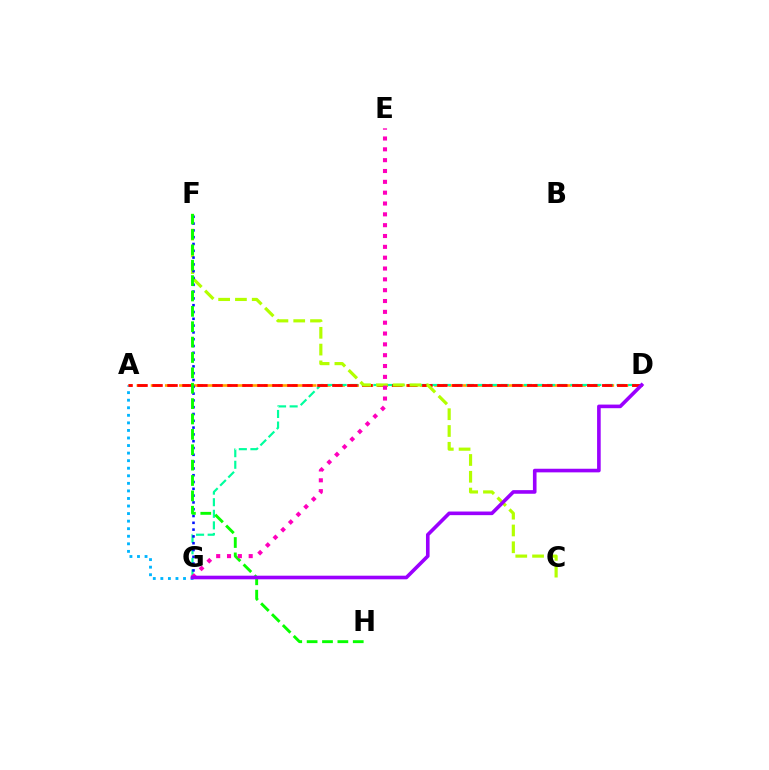{('A', 'D'): [{'color': '#ffa500', 'line_style': 'dashed', 'thickness': 1.93}, {'color': '#ff0000', 'line_style': 'dashed', 'thickness': 2.04}], ('A', 'G'): [{'color': '#00b5ff', 'line_style': 'dotted', 'thickness': 2.05}], ('D', 'G'): [{'color': '#00ff9d', 'line_style': 'dashed', 'thickness': 1.57}, {'color': '#9b00ff', 'line_style': 'solid', 'thickness': 2.6}], ('C', 'F'): [{'color': '#b3ff00', 'line_style': 'dashed', 'thickness': 2.28}], ('F', 'G'): [{'color': '#0010ff', 'line_style': 'dotted', 'thickness': 1.85}], ('F', 'H'): [{'color': '#08ff00', 'line_style': 'dashed', 'thickness': 2.09}], ('E', 'G'): [{'color': '#ff00bd', 'line_style': 'dotted', 'thickness': 2.94}]}